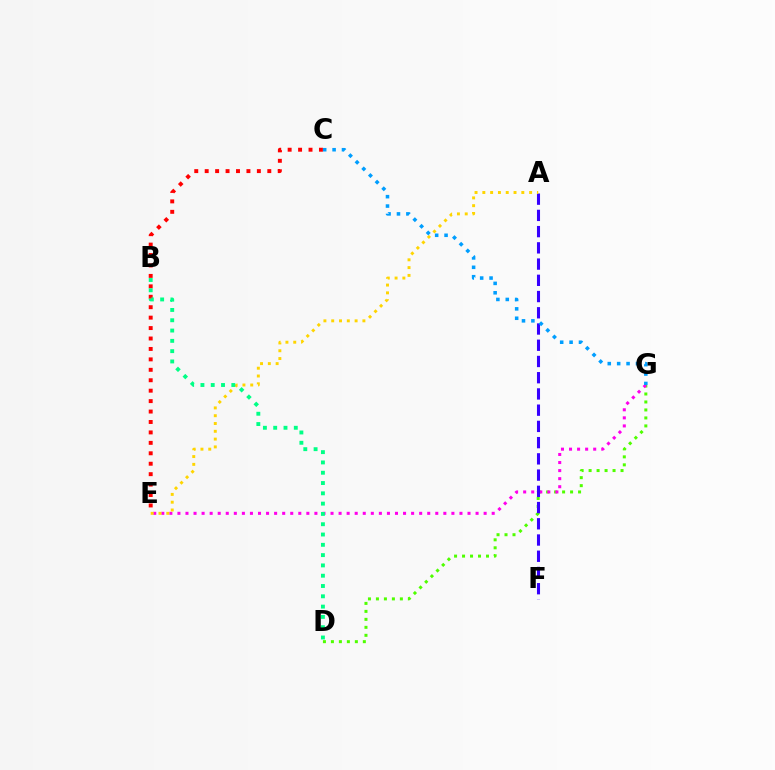{('D', 'G'): [{'color': '#4fff00', 'line_style': 'dotted', 'thickness': 2.17}], ('E', 'G'): [{'color': '#ff00ed', 'line_style': 'dotted', 'thickness': 2.19}], ('A', 'F'): [{'color': '#3700ff', 'line_style': 'dashed', 'thickness': 2.2}], ('C', 'E'): [{'color': '#ff0000', 'line_style': 'dotted', 'thickness': 2.84}], ('A', 'E'): [{'color': '#ffd500', 'line_style': 'dotted', 'thickness': 2.12}], ('B', 'D'): [{'color': '#00ff86', 'line_style': 'dotted', 'thickness': 2.8}], ('C', 'G'): [{'color': '#009eff', 'line_style': 'dotted', 'thickness': 2.55}]}